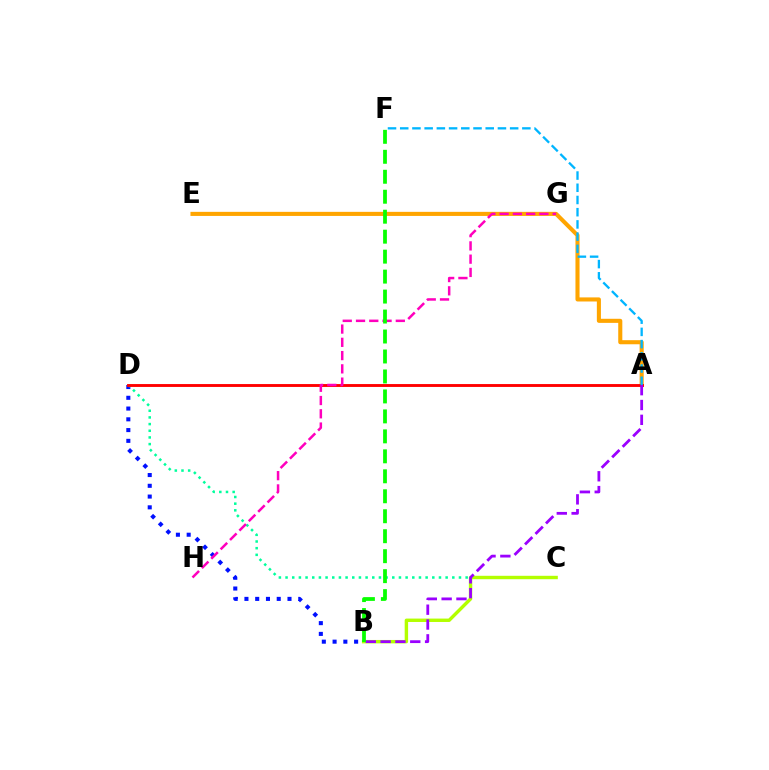{('A', 'E'): [{'color': '#ffa500', 'line_style': 'solid', 'thickness': 2.94}], ('B', 'D'): [{'color': '#0010ff', 'line_style': 'dotted', 'thickness': 2.92}], ('C', 'D'): [{'color': '#00ff9d', 'line_style': 'dotted', 'thickness': 1.81}], ('B', 'C'): [{'color': '#b3ff00', 'line_style': 'solid', 'thickness': 2.45}], ('A', 'D'): [{'color': '#ff0000', 'line_style': 'solid', 'thickness': 2.07}], ('G', 'H'): [{'color': '#ff00bd', 'line_style': 'dashed', 'thickness': 1.8}], ('A', 'F'): [{'color': '#00b5ff', 'line_style': 'dashed', 'thickness': 1.66}], ('A', 'B'): [{'color': '#9b00ff', 'line_style': 'dashed', 'thickness': 2.01}], ('B', 'F'): [{'color': '#08ff00', 'line_style': 'dashed', 'thickness': 2.71}]}